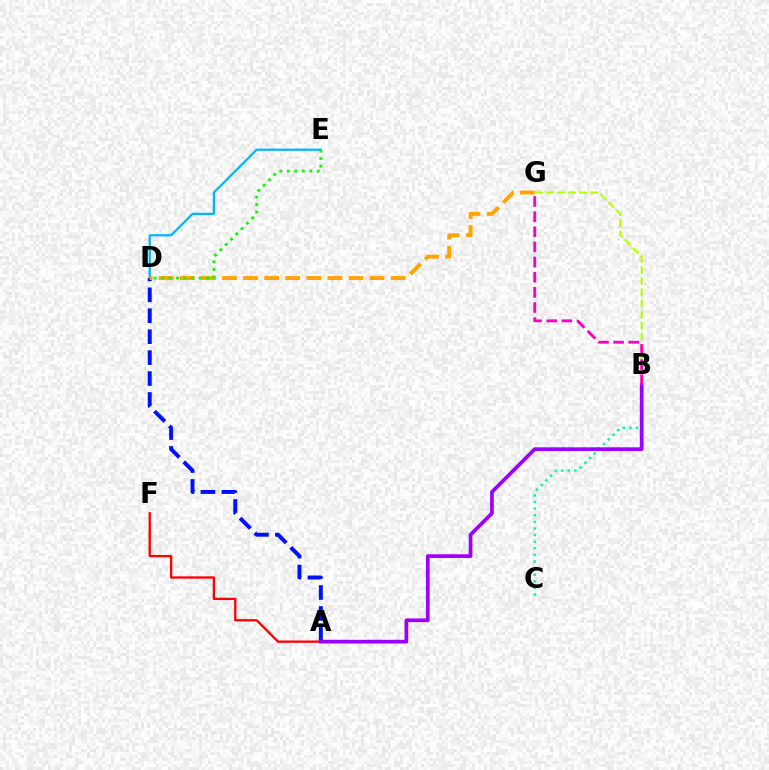{('D', 'E'): [{'color': '#00b5ff', 'line_style': 'solid', 'thickness': 1.6}, {'color': '#08ff00', 'line_style': 'dotted', 'thickness': 2.04}], ('A', 'F'): [{'color': '#ff0000', 'line_style': 'solid', 'thickness': 1.66}], ('B', 'C'): [{'color': '#00ff9d', 'line_style': 'dotted', 'thickness': 1.8}], ('B', 'G'): [{'color': '#b3ff00', 'line_style': 'dashed', 'thickness': 1.51}, {'color': '#ff00bd', 'line_style': 'dashed', 'thickness': 2.06}], ('A', 'D'): [{'color': '#0010ff', 'line_style': 'dashed', 'thickness': 2.84}], ('D', 'G'): [{'color': '#ffa500', 'line_style': 'dashed', 'thickness': 2.86}], ('A', 'B'): [{'color': '#9b00ff', 'line_style': 'solid', 'thickness': 2.67}]}